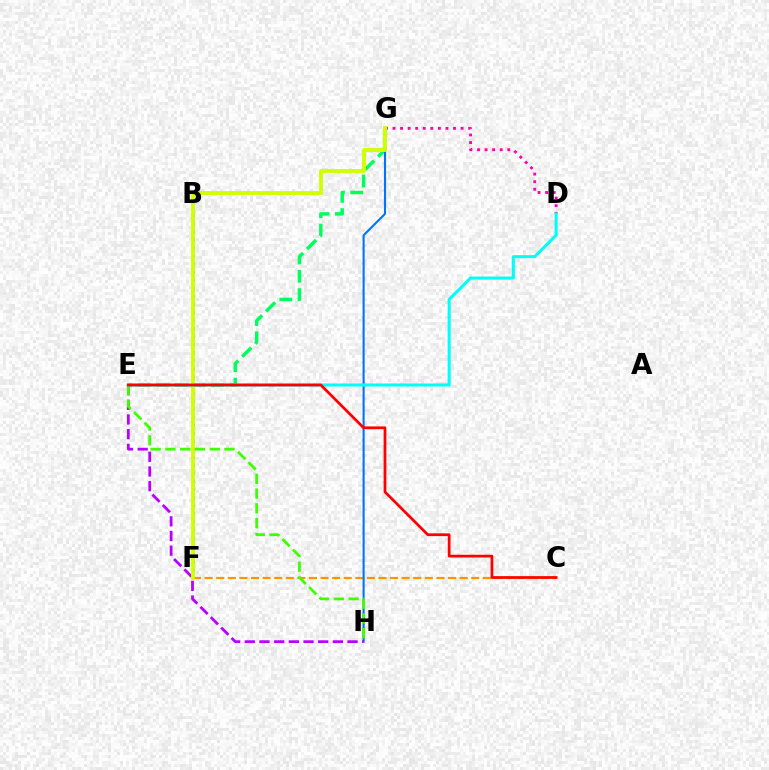{('C', 'F'): [{'color': '#ff9400', 'line_style': 'dashed', 'thickness': 1.57}], ('B', 'F'): [{'color': '#2500ff', 'line_style': 'dotted', 'thickness': 2.19}], ('D', 'G'): [{'color': '#ff00ac', 'line_style': 'dotted', 'thickness': 2.06}], ('E', 'G'): [{'color': '#00ff5c', 'line_style': 'dashed', 'thickness': 2.5}], ('G', 'H'): [{'color': '#0074ff', 'line_style': 'solid', 'thickness': 1.51}], ('E', 'H'): [{'color': '#b900ff', 'line_style': 'dashed', 'thickness': 1.99}, {'color': '#3dff00', 'line_style': 'dashed', 'thickness': 2.01}], ('F', 'G'): [{'color': '#d1ff00', 'line_style': 'solid', 'thickness': 2.78}], ('D', 'E'): [{'color': '#00fff6', 'line_style': 'solid', 'thickness': 2.19}], ('C', 'E'): [{'color': '#ff0000', 'line_style': 'solid', 'thickness': 1.97}]}